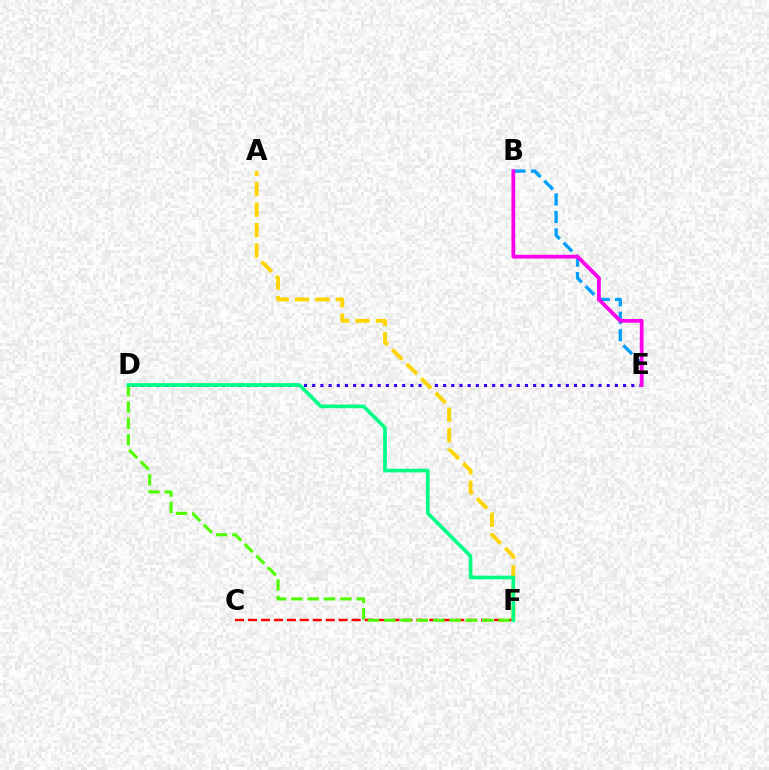{('B', 'E'): [{'color': '#009eff', 'line_style': 'dashed', 'thickness': 2.38}, {'color': '#ff00ed', 'line_style': 'solid', 'thickness': 2.72}], ('D', 'E'): [{'color': '#3700ff', 'line_style': 'dotted', 'thickness': 2.22}], ('C', 'F'): [{'color': '#ff0000', 'line_style': 'dashed', 'thickness': 1.76}], ('D', 'F'): [{'color': '#4fff00', 'line_style': 'dashed', 'thickness': 2.22}, {'color': '#00ff86', 'line_style': 'solid', 'thickness': 2.64}], ('A', 'F'): [{'color': '#ffd500', 'line_style': 'dashed', 'thickness': 2.78}]}